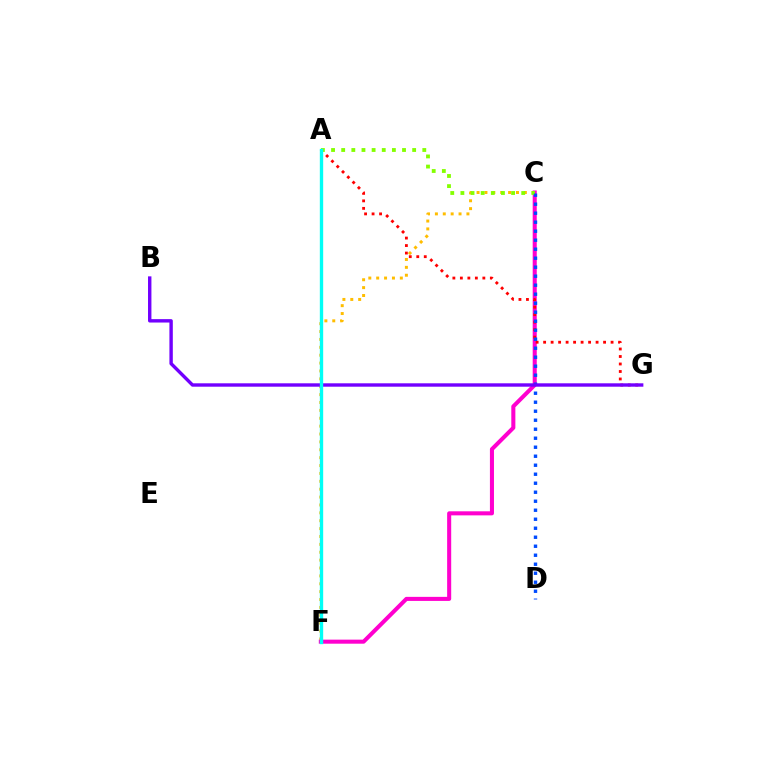{('A', 'F'): [{'color': '#00ff39', 'line_style': 'dashed', 'thickness': 1.92}, {'color': '#00fff6', 'line_style': 'solid', 'thickness': 2.41}], ('C', 'F'): [{'color': '#ffbd00', 'line_style': 'dotted', 'thickness': 2.14}, {'color': '#ff00cf', 'line_style': 'solid', 'thickness': 2.92}], ('A', 'G'): [{'color': '#ff0000', 'line_style': 'dotted', 'thickness': 2.04}], ('A', 'C'): [{'color': '#84ff00', 'line_style': 'dotted', 'thickness': 2.75}], ('C', 'D'): [{'color': '#004bff', 'line_style': 'dotted', 'thickness': 2.45}], ('B', 'G'): [{'color': '#7200ff', 'line_style': 'solid', 'thickness': 2.45}]}